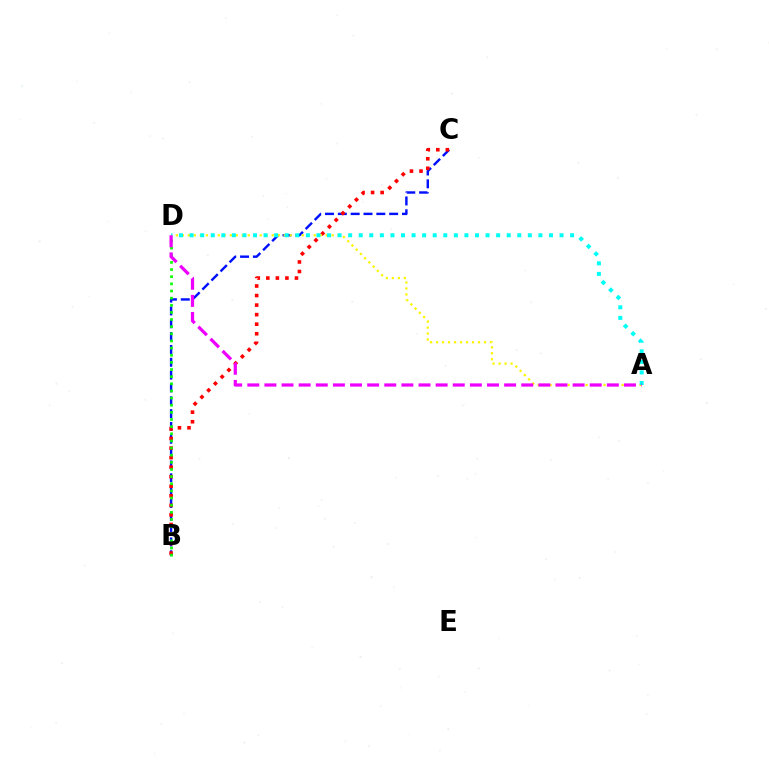{('B', 'C'): [{'color': '#0010ff', 'line_style': 'dashed', 'thickness': 1.74}, {'color': '#ff0000', 'line_style': 'dotted', 'thickness': 2.59}], ('A', 'D'): [{'color': '#fcf500', 'line_style': 'dotted', 'thickness': 1.63}, {'color': '#00fff6', 'line_style': 'dotted', 'thickness': 2.87}, {'color': '#ee00ff', 'line_style': 'dashed', 'thickness': 2.33}], ('B', 'D'): [{'color': '#08ff00', 'line_style': 'dotted', 'thickness': 1.94}]}